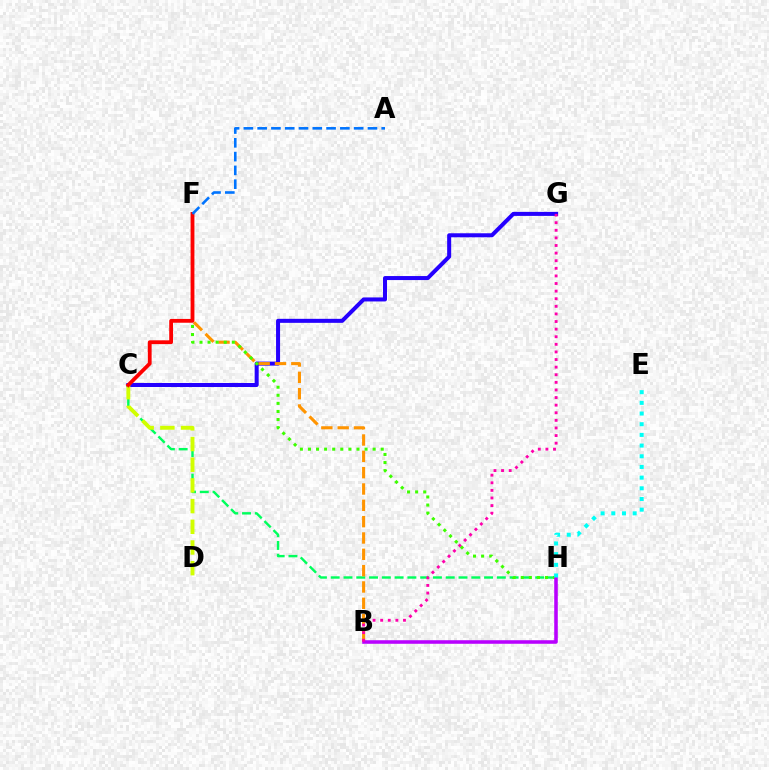{('C', 'H'): [{'color': '#00ff5c', 'line_style': 'dashed', 'thickness': 1.74}], ('C', 'G'): [{'color': '#2500ff', 'line_style': 'solid', 'thickness': 2.89}], ('B', 'F'): [{'color': '#ff9400', 'line_style': 'dashed', 'thickness': 2.22}], ('F', 'H'): [{'color': '#3dff00', 'line_style': 'dotted', 'thickness': 2.2}], ('B', 'H'): [{'color': '#b900ff', 'line_style': 'solid', 'thickness': 2.56}], ('E', 'H'): [{'color': '#00fff6', 'line_style': 'dotted', 'thickness': 2.9}], ('C', 'D'): [{'color': '#d1ff00', 'line_style': 'dashed', 'thickness': 2.81}], ('C', 'F'): [{'color': '#ff0000', 'line_style': 'solid', 'thickness': 2.74}], ('B', 'G'): [{'color': '#ff00ac', 'line_style': 'dotted', 'thickness': 2.07}], ('A', 'F'): [{'color': '#0074ff', 'line_style': 'dashed', 'thickness': 1.87}]}